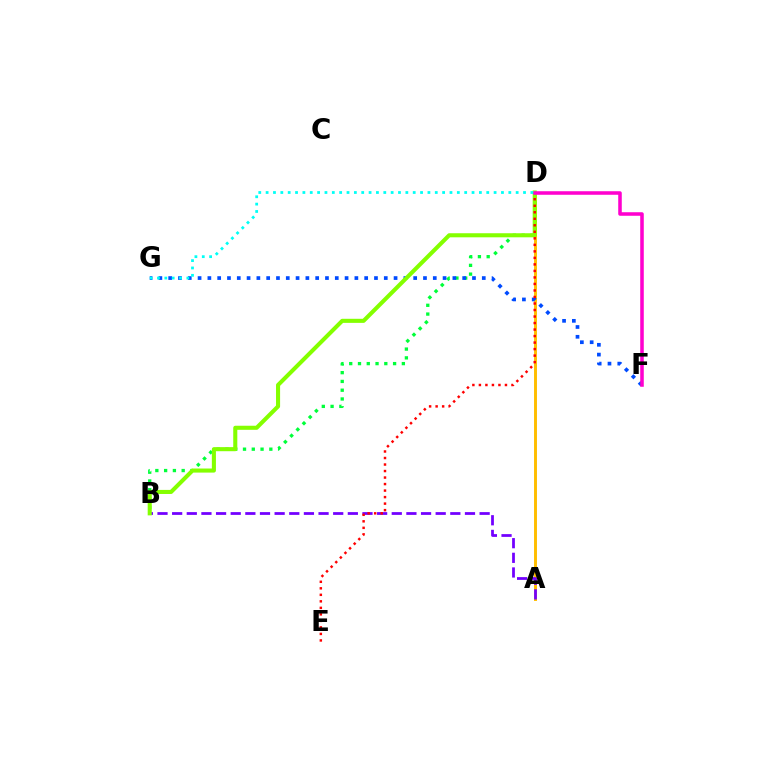{('A', 'D'): [{'color': '#ffbd00', 'line_style': 'solid', 'thickness': 2.11}], ('B', 'D'): [{'color': '#00ff39', 'line_style': 'dotted', 'thickness': 2.38}, {'color': '#84ff00', 'line_style': 'solid', 'thickness': 2.93}], ('A', 'B'): [{'color': '#7200ff', 'line_style': 'dashed', 'thickness': 1.99}], ('F', 'G'): [{'color': '#004bff', 'line_style': 'dotted', 'thickness': 2.66}], ('D', 'E'): [{'color': '#ff0000', 'line_style': 'dotted', 'thickness': 1.77}], ('D', 'F'): [{'color': '#ff00cf', 'line_style': 'solid', 'thickness': 2.55}], ('D', 'G'): [{'color': '#00fff6', 'line_style': 'dotted', 'thickness': 2.0}]}